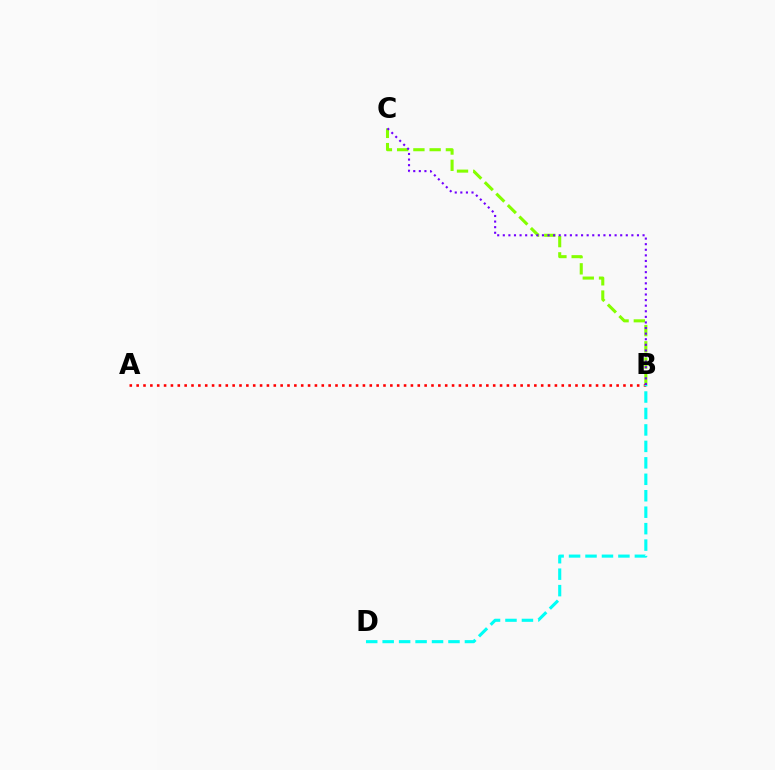{('B', 'C'): [{'color': '#84ff00', 'line_style': 'dashed', 'thickness': 2.21}, {'color': '#7200ff', 'line_style': 'dotted', 'thickness': 1.52}], ('A', 'B'): [{'color': '#ff0000', 'line_style': 'dotted', 'thickness': 1.86}], ('B', 'D'): [{'color': '#00fff6', 'line_style': 'dashed', 'thickness': 2.24}]}